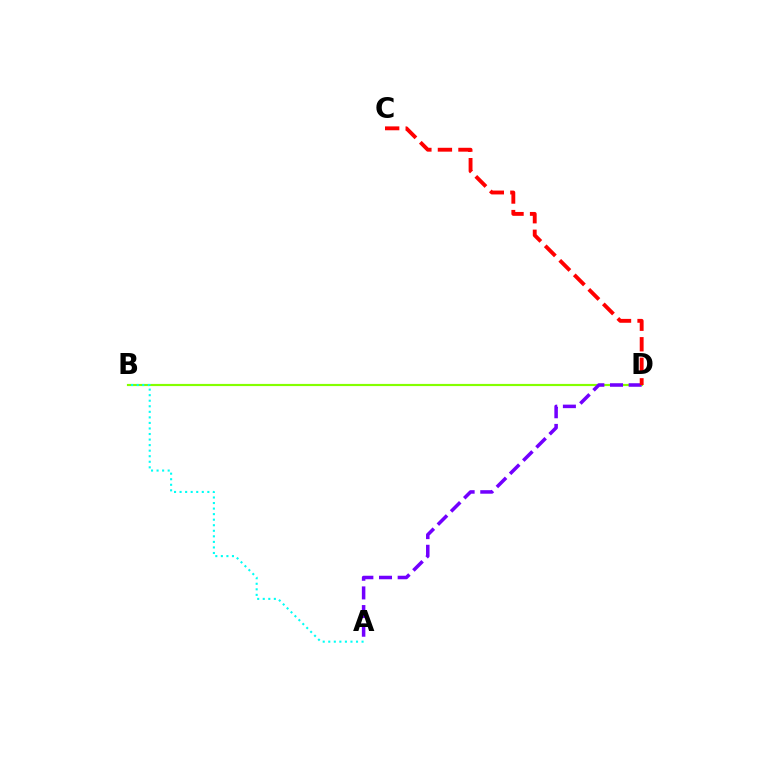{('B', 'D'): [{'color': '#84ff00', 'line_style': 'solid', 'thickness': 1.56}], ('A', 'D'): [{'color': '#7200ff', 'line_style': 'dashed', 'thickness': 2.53}], ('A', 'B'): [{'color': '#00fff6', 'line_style': 'dotted', 'thickness': 1.51}], ('C', 'D'): [{'color': '#ff0000', 'line_style': 'dashed', 'thickness': 2.79}]}